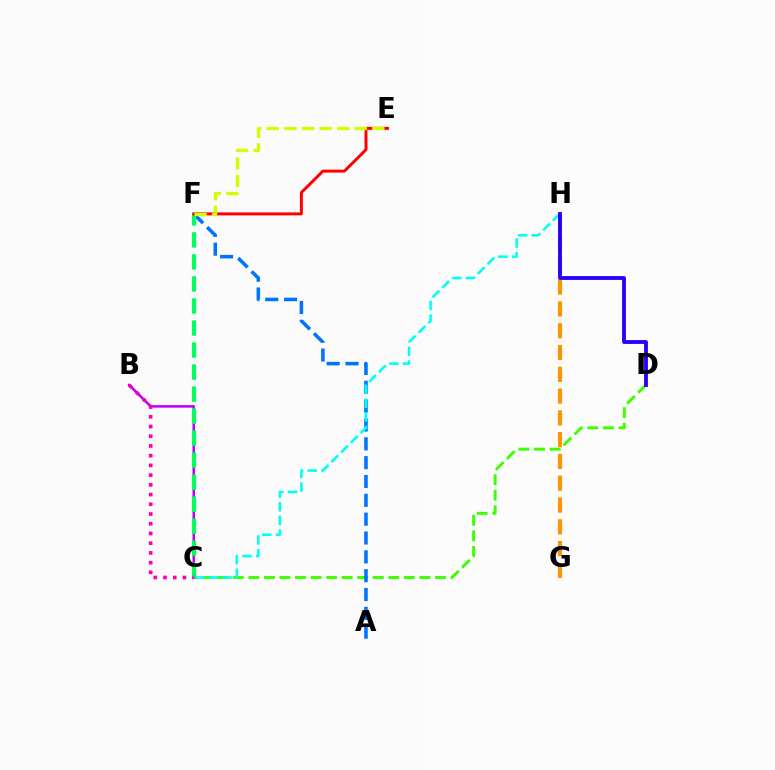{('C', 'D'): [{'color': '#3dff00', 'line_style': 'dashed', 'thickness': 2.11}], ('G', 'H'): [{'color': '#ff9400', 'line_style': 'dashed', 'thickness': 2.96}], ('A', 'F'): [{'color': '#0074ff', 'line_style': 'dashed', 'thickness': 2.56}], ('C', 'H'): [{'color': '#00fff6', 'line_style': 'dashed', 'thickness': 1.86}], ('B', 'C'): [{'color': '#b900ff', 'line_style': 'solid', 'thickness': 1.81}, {'color': '#ff00ac', 'line_style': 'dotted', 'thickness': 2.64}], ('C', 'F'): [{'color': '#00ff5c', 'line_style': 'dashed', 'thickness': 2.99}], ('E', 'F'): [{'color': '#ff0000', 'line_style': 'solid', 'thickness': 2.14}, {'color': '#d1ff00', 'line_style': 'dashed', 'thickness': 2.39}], ('D', 'H'): [{'color': '#2500ff', 'line_style': 'solid', 'thickness': 2.76}]}